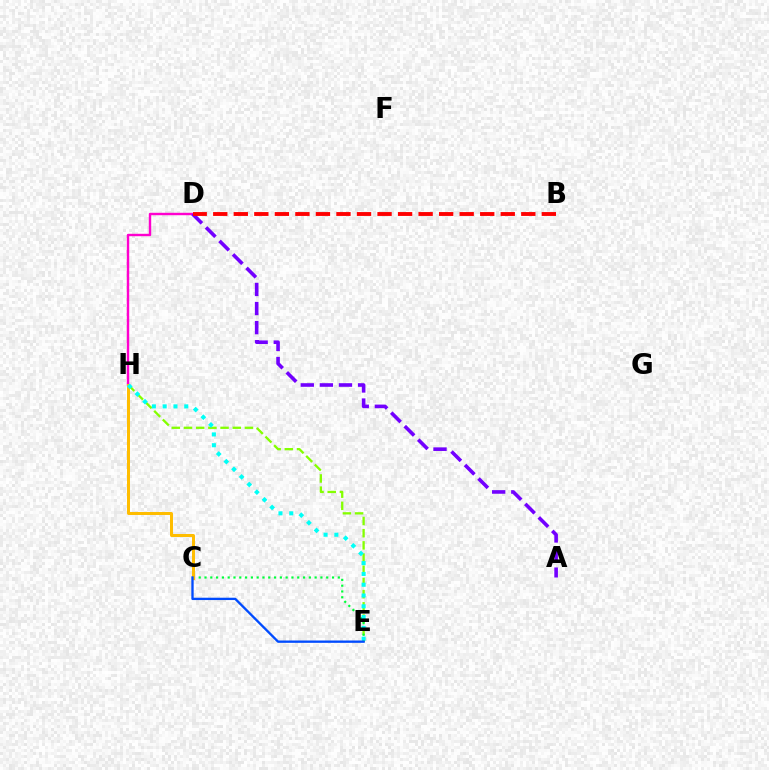{('D', 'H'): [{'color': '#ff00cf', 'line_style': 'solid', 'thickness': 1.74}], ('E', 'H'): [{'color': '#84ff00', 'line_style': 'dashed', 'thickness': 1.66}, {'color': '#00fff6', 'line_style': 'dotted', 'thickness': 2.93}], ('C', 'E'): [{'color': '#00ff39', 'line_style': 'dotted', 'thickness': 1.57}, {'color': '#004bff', 'line_style': 'solid', 'thickness': 1.68}], ('A', 'D'): [{'color': '#7200ff', 'line_style': 'dashed', 'thickness': 2.59}], ('B', 'D'): [{'color': '#ff0000', 'line_style': 'dashed', 'thickness': 2.79}], ('C', 'H'): [{'color': '#ffbd00', 'line_style': 'solid', 'thickness': 2.15}]}